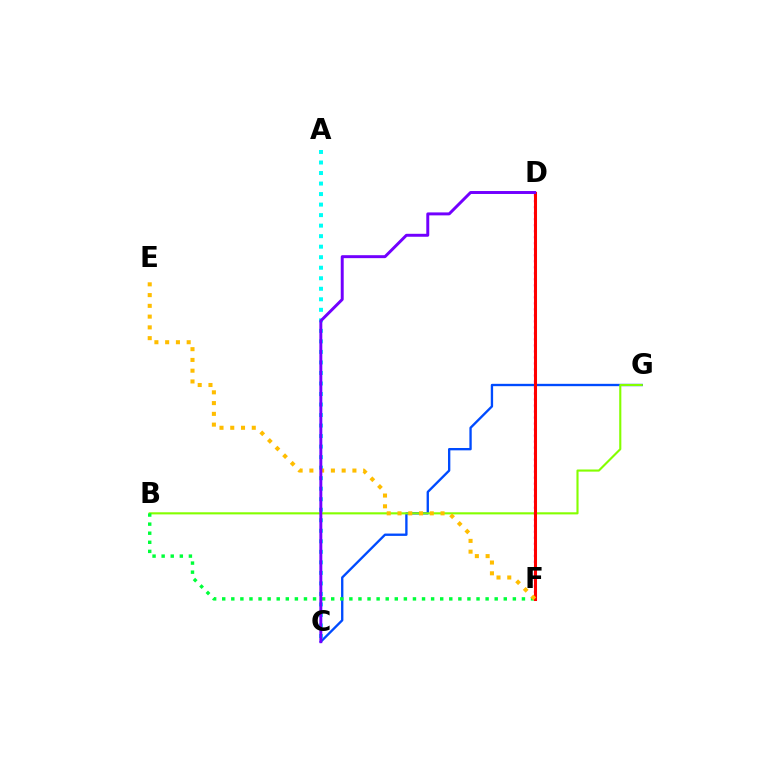{('C', 'G'): [{'color': '#004bff', 'line_style': 'solid', 'thickness': 1.69}], ('B', 'G'): [{'color': '#84ff00', 'line_style': 'solid', 'thickness': 1.53}], ('A', 'C'): [{'color': '#00fff6', 'line_style': 'dotted', 'thickness': 2.86}], ('B', 'F'): [{'color': '#00ff39', 'line_style': 'dotted', 'thickness': 2.47}], ('D', 'F'): [{'color': '#ff00cf', 'line_style': 'dotted', 'thickness': 1.63}, {'color': '#ff0000', 'line_style': 'solid', 'thickness': 2.19}], ('E', 'F'): [{'color': '#ffbd00', 'line_style': 'dotted', 'thickness': 2.92}], ('C', 'D'): [{'color': '#7200ff', 'line_style': 'solid', 'thickness': 2.13}]}